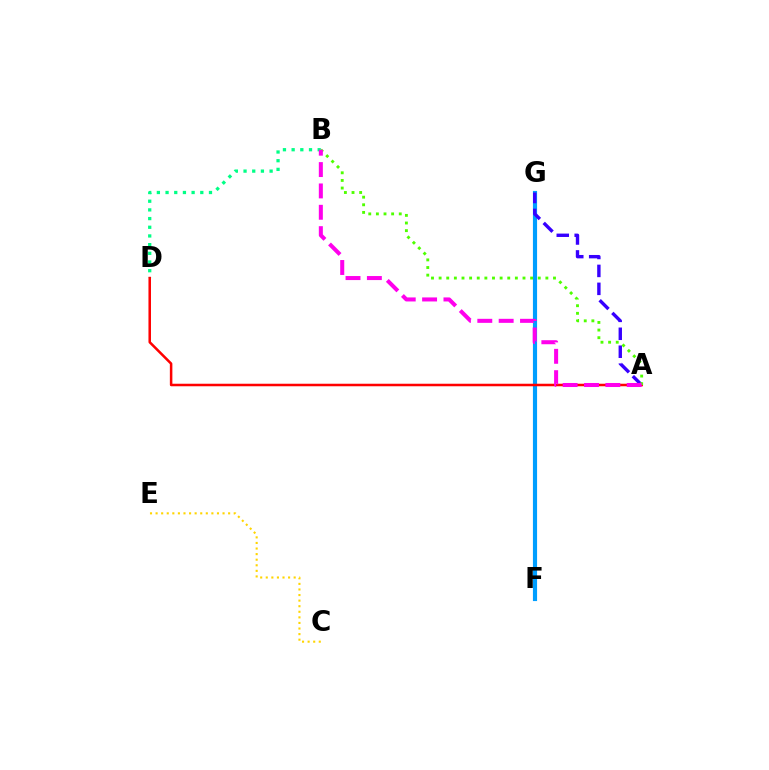{('F', 'G'): [{'color': '#009eff', 'line_style': 'solid', 'thickness': 2.99}], ('C', 'E'): [{'color': '#ffd500', 'line_style': 'dotted', 'thickness': 1.52}], ('B', 'D'): [{'color': '#00ff86', 'line_style': 'dotted', 'thickness': 2.36}], ('A', 'D'): [{'color': '#ff0000', 'line_style': 'solid', 'thickness': 1.82}], ('A', 'G'): [{'color': '#3700ff', 'line_style': 'dashed', 'thickness': 2.44}], ('A', 'B'): [{'color': '#4fff00', 'line_style': 'dotted', 'thickness': 2.07}, {'color': '#ff00ed', 'line_style': 'dashed', 'thickness': 2.9}]}